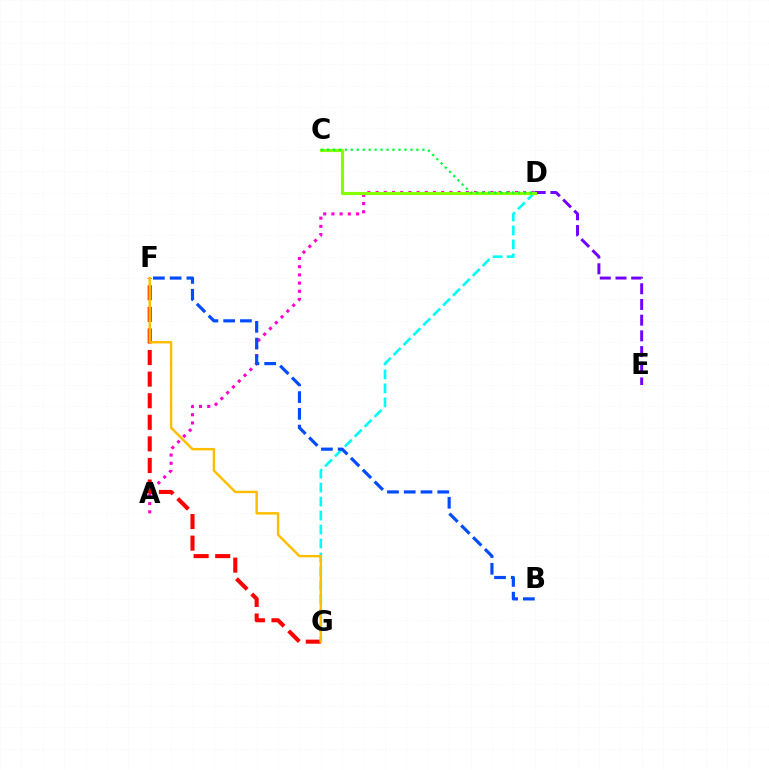{('F', 'G'): [{'color': '#ff0000', 'line_style': 'dashed', 'thickness': 2.93}, {'color': '#ffbd00', 'line_style': 'solid', 'thickness': 1.75}], ('A', 'D'): [{'color': '#ff00cf', 'line_style': 'dotted', 'thickness': 2.23}], ('D', 'G'): [{'color': '#00fff6', 'line_style': 'dashed', 'thickness': 1.9}], ('D', 'E'): [{'color': '#7200ff', 'line_style': 'dashed', 'thickness': 2.13}], ('C', 'D'): [{'color': '#84ff00', 'line_style': 'solid', 'thickness': 2.27}, {'color': '#00ff39', 'line_style': 'dotted', 'thickness': 1.62}], ('B', 'F'): [{'color': '#004bff', 'line_style': 'dashed', 'thickness': 2.28}]}